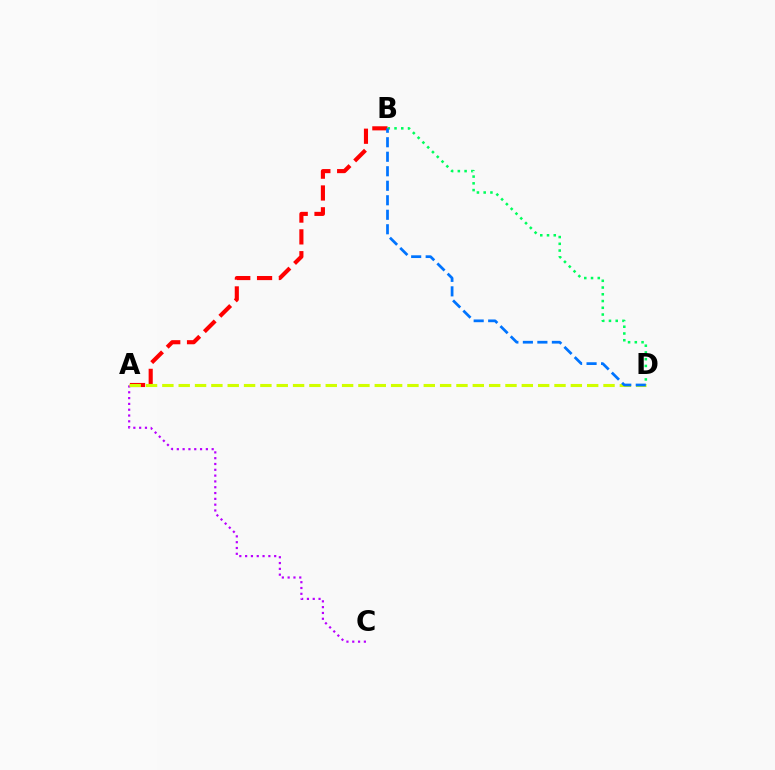{('A', 'B'): [{'color': '#ff0000', 'line_style': 'dashed', 'thickness': 2.96}], ('A', 'C'): [{'color': '#b900ff', 'line_style': 'dotted', 'thickness': 1.58}], ('A', 'D'): [{'color': '#d1ff00', 'line_style': 'dashed', 'thickness': 2.22}], ('B', 'D'): [{'color': '#00ff5c', 'line_style': 'dotted', 'thickness': 1.83}, {'color': '#0074ff', 'line_style': 'dashed', 'thickness': 1.97}]}